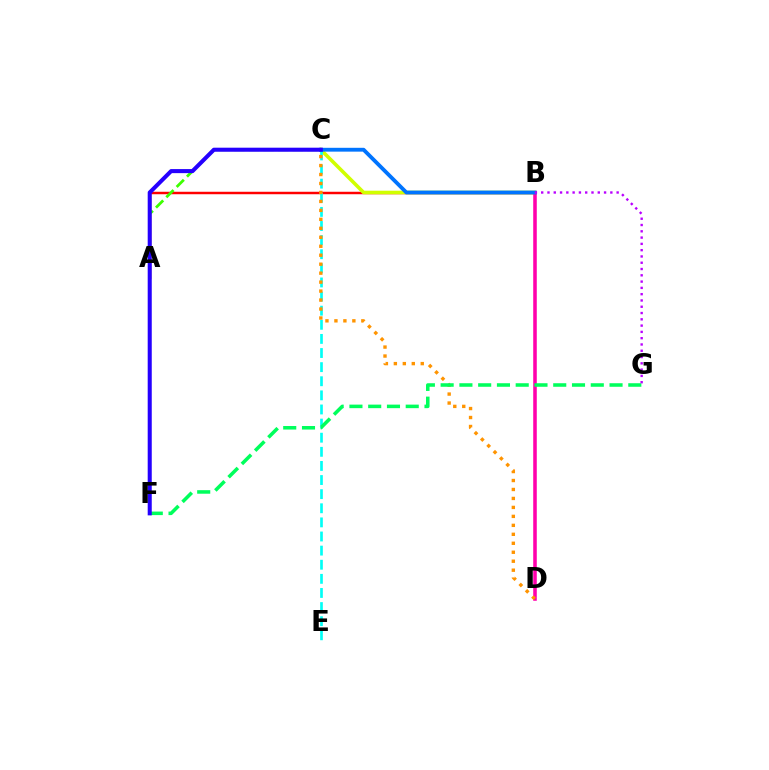{('A', 'B'): [{'color': '#ff0000', 'line_style': 'solid', 'thickness': 1.78}], ('B', 'C'): [{'color': '#d1ff00', 'line_style': 'solid', 'thickness': 2.58}, {'color': '#0074ff', 'line_style': 'solid', 'thickness': 2.76}], ('B', 'D'): [{'color': '#ff00ac', 'line_style': 'solid', 'thickness': 2.56}], ('C', 'E'): [{'color': '#00fff6', 'line_style': 'dashed', 'thickness': 1.92}], ('A', 'C'): [{'color': '#3dff00', 'line_style': 'dashed', 'thickness': 1.98}], ('C', 'D'): [{'color': '#ff9400', 'line_style': 'dotted', 'thickness': 2.44}], ('F', 'G'): [{'color': '#00ff5c', 'line_style': 'dashed', 'thickness': 2.55}], ('C', 'F'): [{'color': '#2500ff', 'line_style': 'solid', 'thickness': 2.92}], ('B', 'G'): [{'color': '#b900ff', 'line_style': 'dotted', 'thickness': 1.71}]}